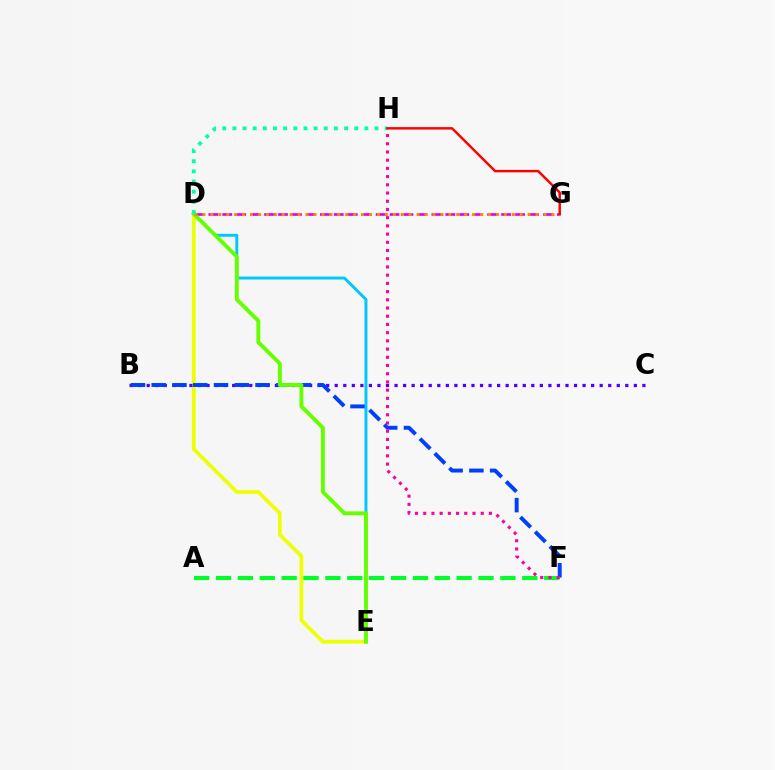{('D', 'G'): [{'color': '#d600ff', 'line_style': 'dashed', 'thickness': 1.89}, {'color': '#ff8800', 'line_style': 'dotted', 'thickness': 2.16}], ('D', 'E'): [{'color': '#eeff00', 'line_style': 'solid', 'thickness': 2.68}, {'color': '#00c7ff', 'line_style': 'solid', 'thickness': 2.11}, {'color': '#66ff00', 'line_style': 'solid', 'thickness': 2.8}], ('A', 'F'): [{'color': '#00ff27', 'line_style': 'dashed', 'thickness': 2.97}], ('B', 'C'): [{'color': '#4f00ff', 'line_style': 'dotted', 'thickness': 2.32}], ('B', 'F'): [{'color': '#003fff', 'line_style': 'dashed', 'thickness': 2.82}], ('F', 'H'): [{'color': '#ff00a0', 'line_style': 'dotted', 'thickness': 2.23}], ('D', 'H'): [{'color': '#00ffaf', 'line_style': 'dotted', 'thickness': 2.76}], ('G', 'H'): [{'color': '#ff0000', 'line_style': 'solid', 'thickness': 1.76}]}